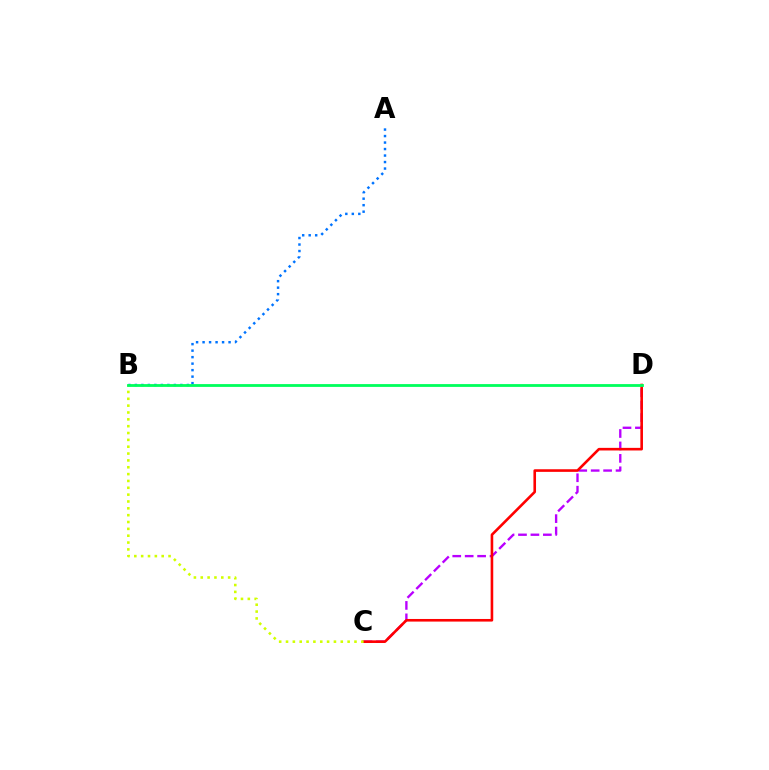{('C', 'D'): [{'color': '#b900ff', 'line_style': 'dashed', 'thickness': 1.69}, {'color': '#ff0000', 'line_style': 'solid', 'thickness': 1.88}], ('A', 'B'): [{'color': '#0074ff', 'line_style': 'dotted', 'thickness': 1.77}], ('B', 'C'): [{'color': '#d1ff00', 'line_style': 'dotted', 'thickness': 1.86}], ('B', 'D'): [{'color': '#00ff5c', 'line_style': 'solid', 'thickness': 2.02}]}